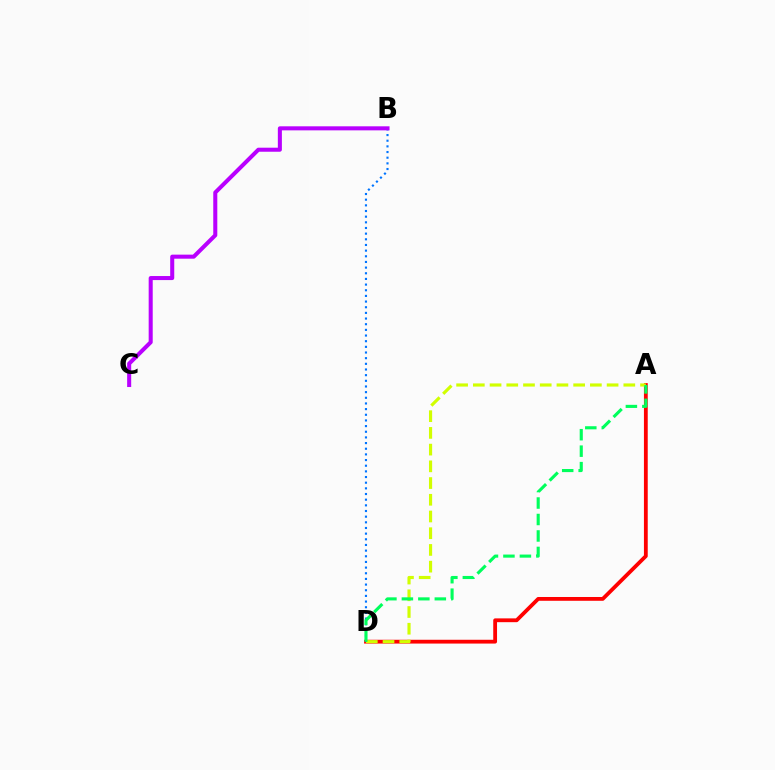{('A', 'D'): [{'color': '#ff0000', 'line_style': 'solid', 'thickness': 2.73}, {'color': '#d1ff00', 'line_style': 'dashed', 'thickness': 2.27}, {'color': '#00ff5c', 'line_style': 'dashed', 'thickness': 2.24}], ('B', 'D'): [{'color': '#0074ff', 'line_style': 'dotted', 'thickness': 1.54}], ('B', 'C'): [{'color': '#b900ff', 'line_style': 'solid', 'thickness': 2.91}]}